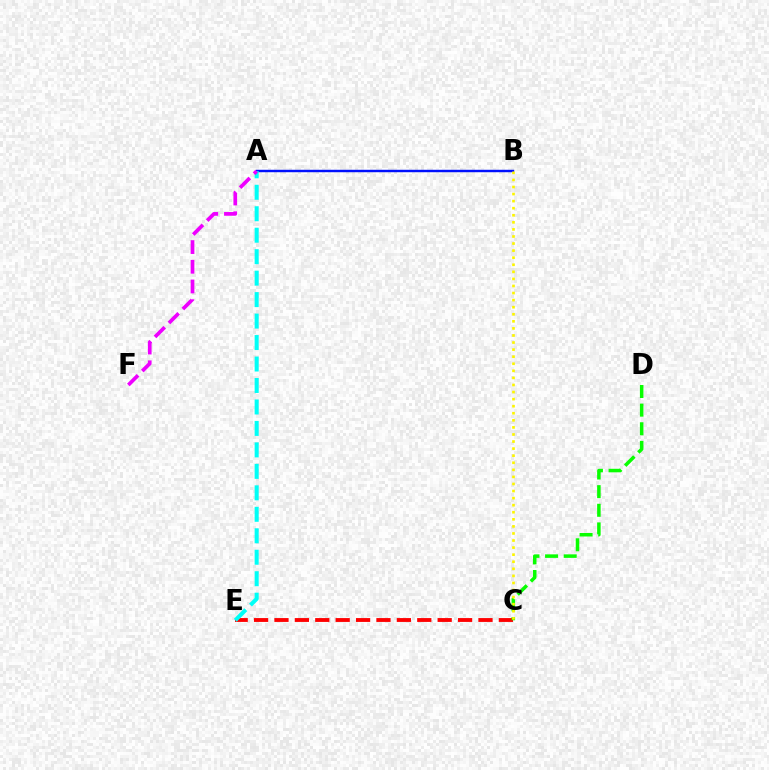{('A', 'B'): [{'color': '#0010ff', 'line_style': 'solid', 'thickness': 1.76}], ('C', 'E'): [{'color': '#ff0000', 'line_style': 'dashed', 'thickness': 2.77}], ('C', 'D'): [{'color': '#08ff00', 'line_style': 'dashed', 'thickness': 2.53}], ('A', 'E'): [{'color': '#00fff6', 'line_style': 'dashed', 'thickness': 2.92}], ('A', 'F'): [{'color': '#ee00ff', 'line_style': 'dashed', 'thickness': 2.68}], ('B', 'C'): [{'color': '#fcf500', 'line_style': 'dotted', 'thickness': 1.92}]}